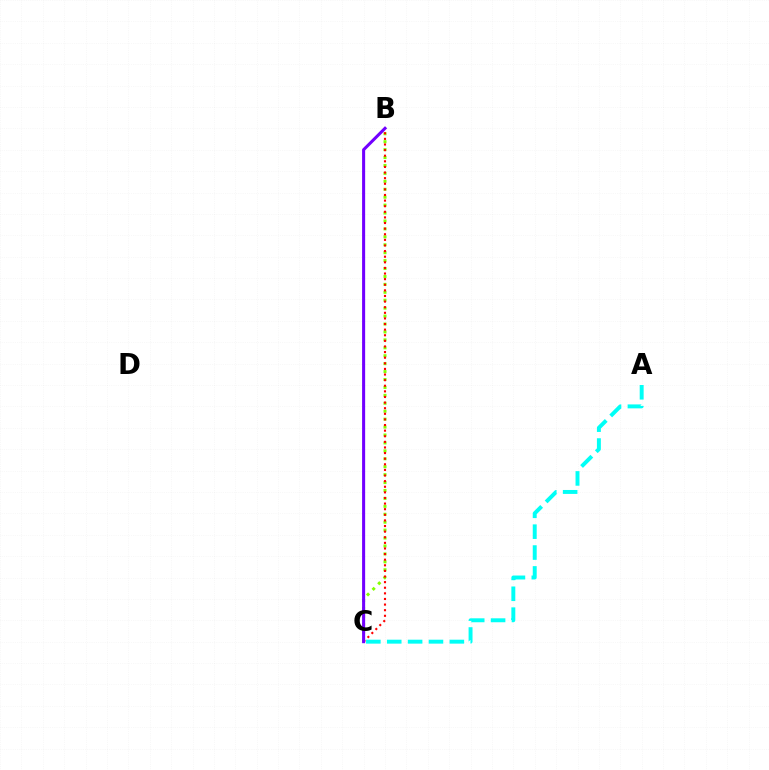{('B', 'C'): [{'color': '#84ff00', 'line_style': 'dotted', 'thickness': 2.15}, {'color': '#ff0000', 'line_style': 'dotted', 'thickness': 1.52}, {'color': '#7200ff', 'line_style': 'solid', 'thickness': 2.2}], ('A', 'C'): [{'color': '#00fff6', 'line_style': 'dashed', 'thickness': 2.84}]}